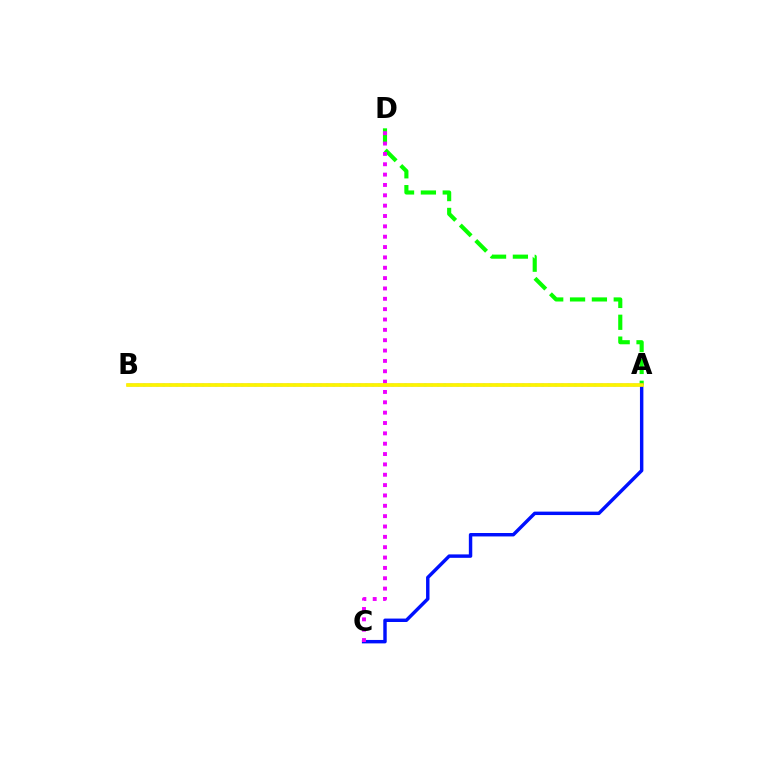{('A', 'D'): [{'color': '#08ff00', 'line_style': 'dashed', 'thickness': 2.97}], ('A', 'C'): [{'color': '#0010ff', 'line_style': 'solid', 'thickness': 2.47}], ('A', 'B'): [{'color': '#ff0000', 'line_style': 'solid', 'thickness': 1.77}, {'color': '#00fff6', 'line_style': 'dotted', 'thickness': 1.78}, {'color': '#fcf500', 'line_style': 'solid', 'thickness': 2.59}], ('C', 'D'): [{'color': '#ee00ff', 'line_style': 'dotted', 'thickness': 2.81}]}